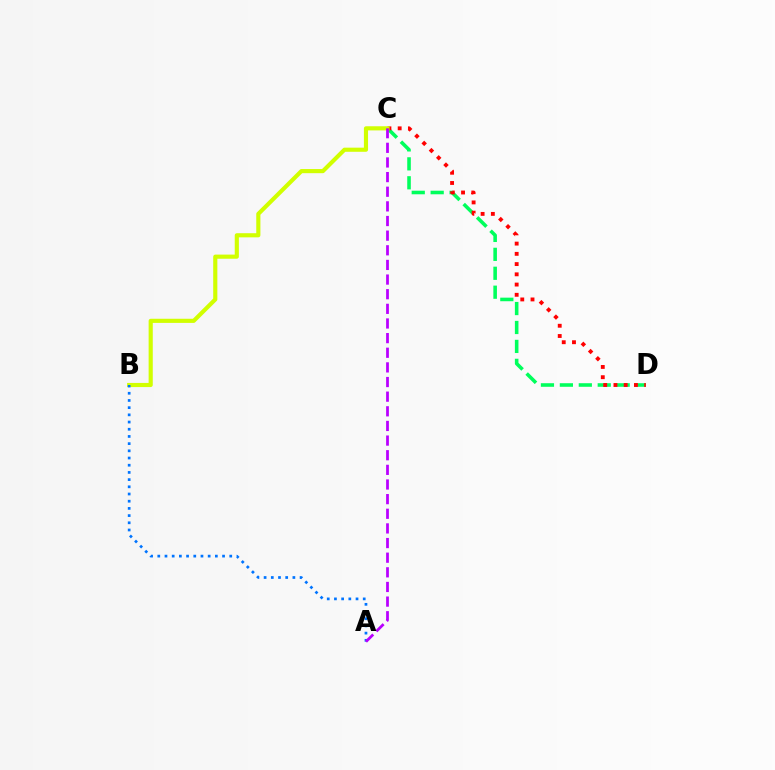{('C', 'D'): [{'color': '#00ff5c', 'line_style': 'dashed', 'thickness': 2.57}, {'color': '#ff0000', 'line_style': 'dotted', 'thickness': 2.78}], ('B', 'C'): [{'color': '#d1ff00', 'line_style': 'solid', 'thickness': 2.98}], ('A', 'B'): [{'color': '#0074ff', 'line_style': 'dotted', 'thickness': 1.96}], ('A', 'C'): [{'color': '#b900ff', 'line_style': 'dashed', 'thickness': 1.99}]}